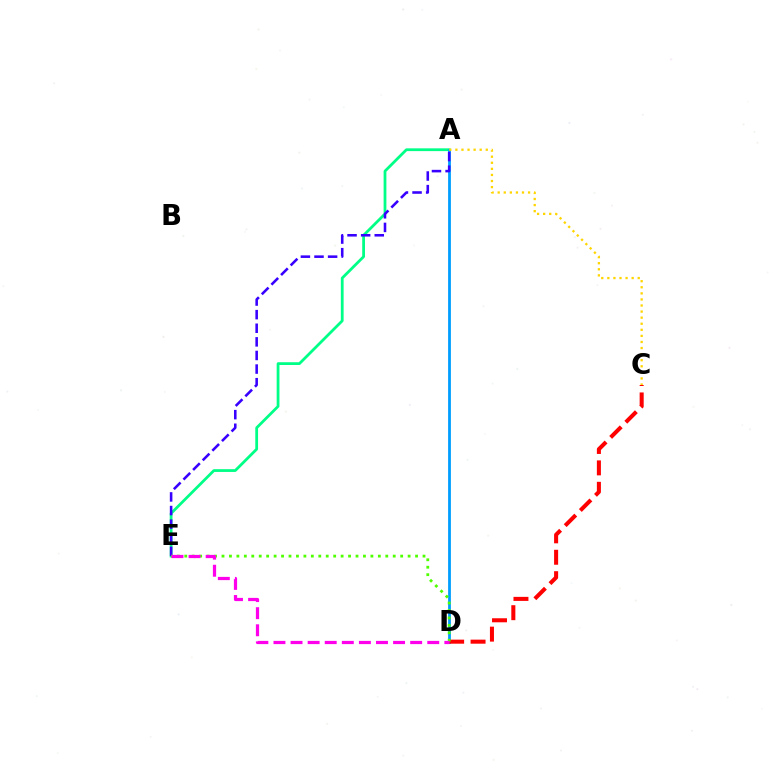{('A', 'E'): [{'color': '#00ff86', 'line_style': 'solid', 'thickness': 2.0}, {'color': '#3700ff', 'line_style': 'dashed', 'thickness': 1.85}], ('A', 'D'): [{'color': '#009eff', 'line_style': 'solid', 'thickness': 2.01}], ('C', 'D'): [{'color': '#ff0000', 'line_style': 'dashed', 'thickness': 2.91}], ('D', 'E'): [{'color': '#4fff00', 'line_style': 'dotted', 'thickness': 2.02}, {'color': '#ff00ed', 'line_style': 'dashed', 'thickness': 2.32}], ('A', 'C'): [{'color': '#ffd500', 'line_style': 'dotted', 'thickness': 1.65}]}